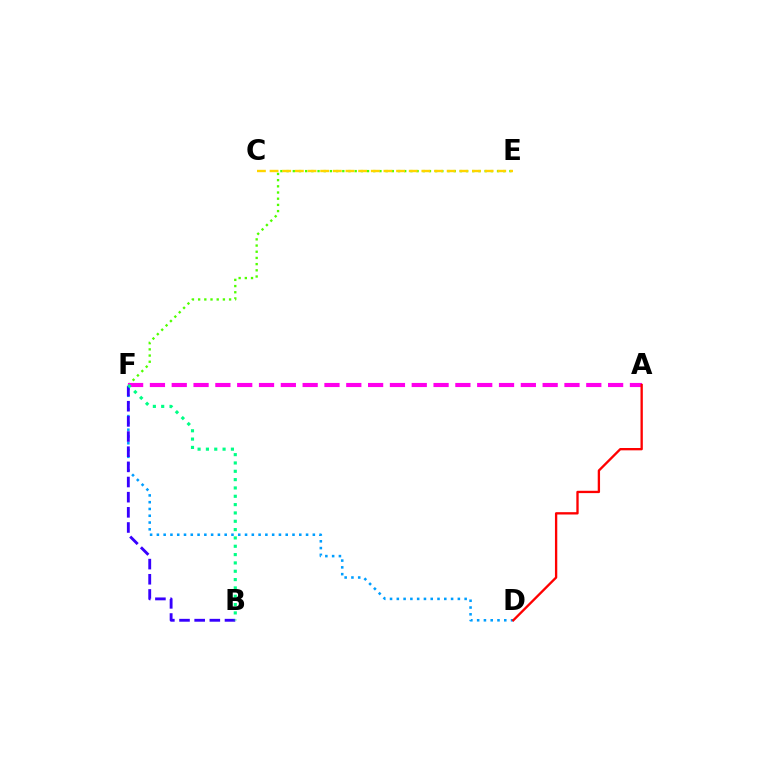{('E', 'F'): [{'color': '#4fff00', 'line_style': 'dotted', 'thickness': 1.68}], ('D', 'F'): [{'color': '#009eff', 'line_style': 'dotted', 'thickness': 1.84}], ('A', 'F'): [{'color': '#ff00ed', 'line_style': 'dashed', 'thickness': 2.96}], ('C', 'E'): [{'color': '#ffd500', 'line_style': 'dashed', 'thickness': 1.72}], ('B', 'F'): [{'color': '#3700ff', 'line_style': 'dashed', 'thickness': 2.06}, {'color': '#00ff86', 'line_style': 'dotted', 'thickness': 2.26}], ('A', 'D'): [{'color': '#ff0000', 'line_style': 'solid', 'thickness': 1.68}]}